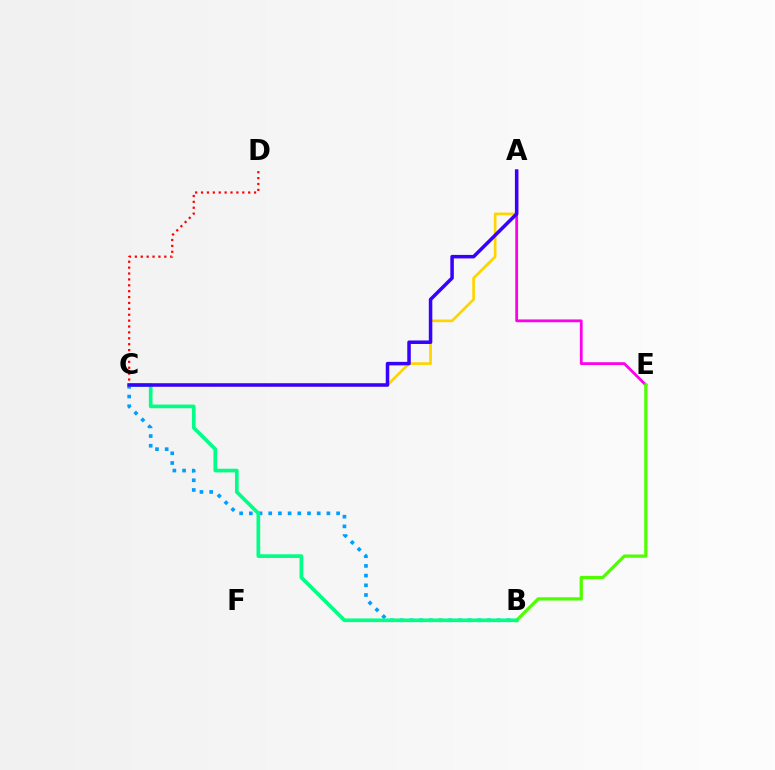{('A', 'E'): [{'color': '#ff00ed', 'line_style': 'solid', 'thickness': 2.01}], ('A', 'C'): [{'color': '#ffd500', 'line_style': 'solid', 'thickness': 1.94}, {'color': '#3700ff', 'line_style': 'solid', 'thickness': 2.53}], ('B', 'C'): [{'color': '#009eff', 'line_style': 'dotted', 'thickness': 2.63}, {'color': '#00ff86', 'line_style': 'solid', 'thickness': 2.65}], ('B', 'E'): [{'color': '#4fff00', 'line_style': 'solid', 'thickness': 2.34}], ('C', 'D'): [{'color': '#ff0000', 'line_style': 'dotted', 'thickness': 1.6}]}